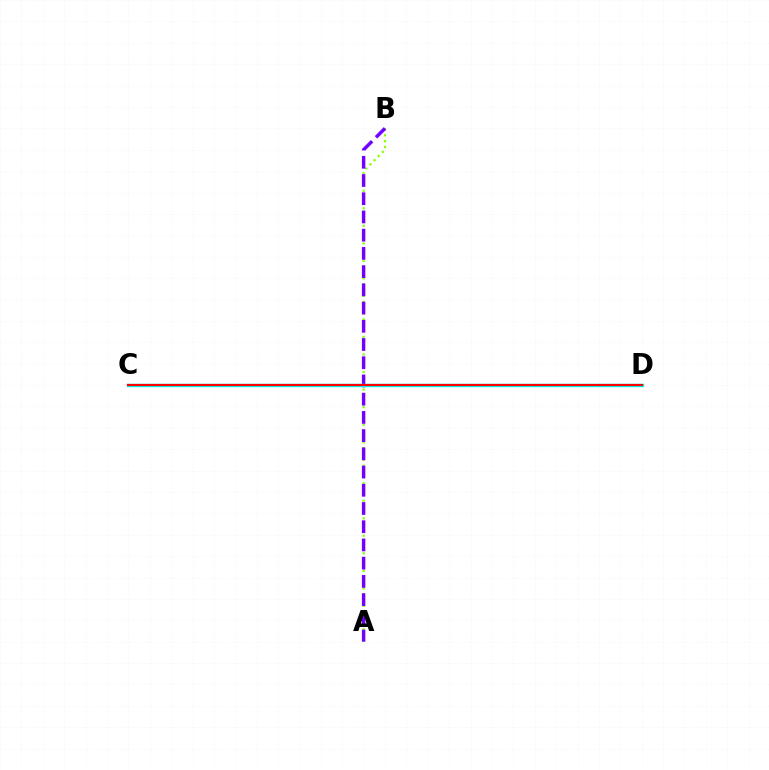{('A', 'B'): [{'color': '#84ff00', 'line_style': 'dotted', 'thickness': 1.59}, {'color': '#7200ff', 'line_style': 'dashed', 'thickness': 2.48}], ('C', 'D'): [{'color': '#00fff6', 'line_style': 'solid', 'thickness': 2.45}, {'color': '#ff0000', 'line_style': 'solid', 'thickness': 1.58}]}